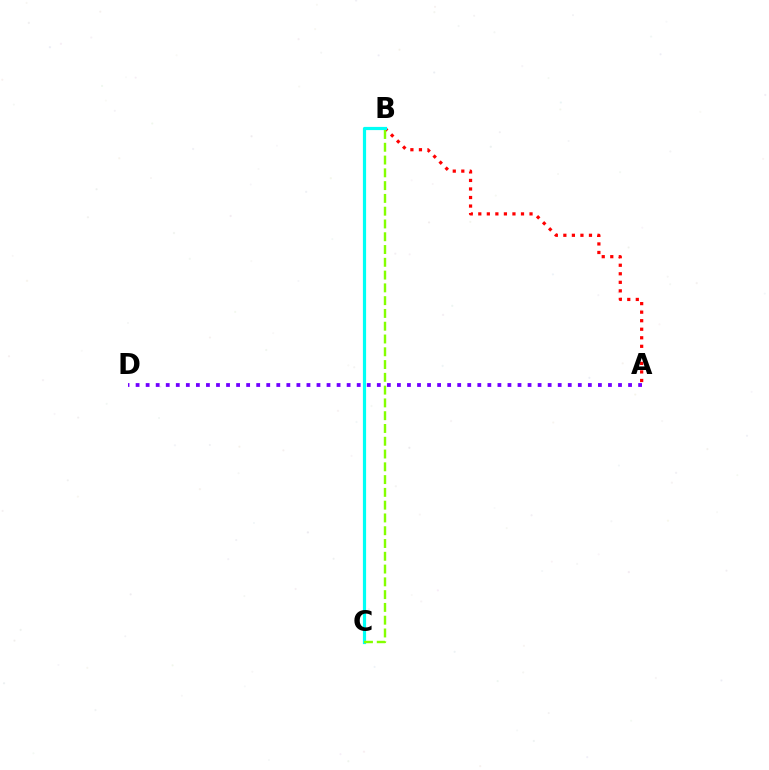{('A', 'B'): [{'color': '#ff0000', 'line_style': 'dotted', 'thickness': 2.32}], ('B', 'C'): [{'color': '#00fff6', 'line_style': 'solid', 'thickness': 2.3}, {'color': '#84ff00', 'line_style': 'dashed', 'thickness': 1.74}], ('A', 'D'): [{'color': '#7200ff', 'line_style': 'dotted', 'thickness': 2.73}]}